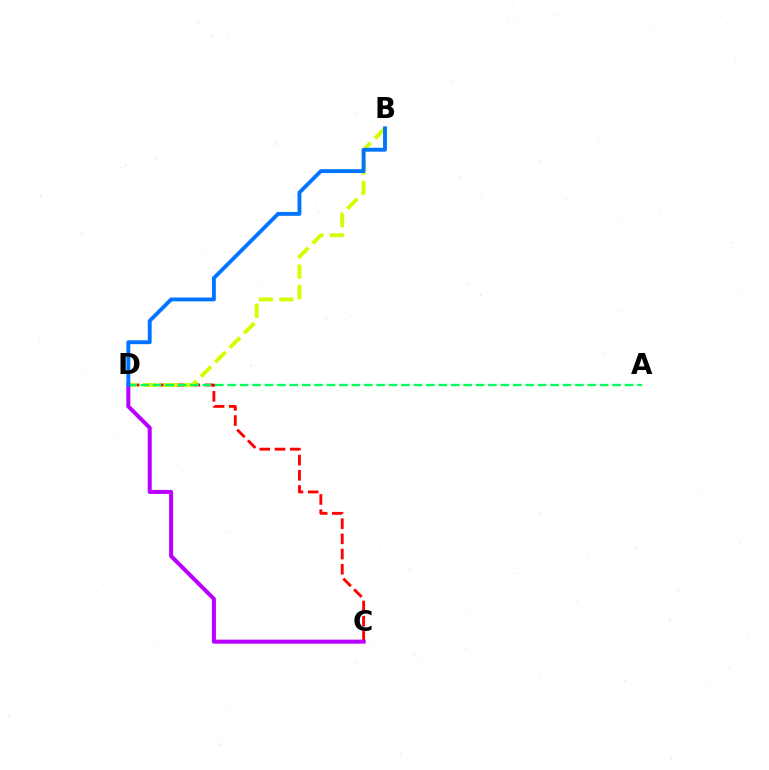{('C', 'D'): [{'color': '#ff0000', 'line_style': 'dashed', 'thickness': 2.06}, {'color': '#b900ff', 'line_style': 'solid', 'thickness': 2.9}], ('B', 'D'): [{'color': '#d1ff00', 'line_style': 'dashed', 'thickness': 2.78}, {'color': '#0074ff', 'line_style': 'solid', 'thickness': 2.79}], ('A', 'D'): [{'color': '#00ff5c', 'line_style': 'dashed', 'thickness': 1.69}]}